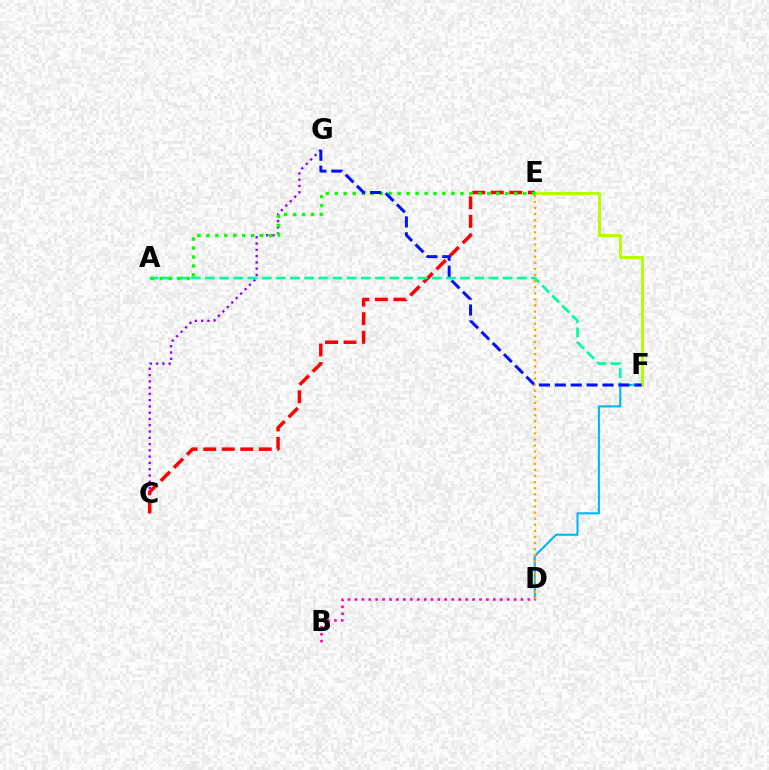{('D', 'F'): [{'color': '#00b5ff', 'line_style': 'solid', 'thickness': 1.51}], ('C', 'G'): [{'color': '#9b00ff', 'line_style': 'dotted', 'thickness': 1.71}], ('B', 'D'): [{'color': '#ff00bd', 'line_style': 'dotted', 'thickness': 1.88}], ('C', 'E'): [{'color': '#ff0000', 'line_style': 'dashed', 'thickness': 2.52}], ('A', 'F'): [{'color': '#00ff9d', 'line_style': 'dashed', 'thickness': 1.93}], ('E', 'F'): [{'color': '#b3ff00', 'line_style': 'solid', 'thickness': 2.1}], ('A', 'E'): [{'color': '#08ff00', 'line_style': 'dotted', 'thickness': 2.44}], ('F', 'G'): [{'color': '#0010ff', 'line_style': 'dashed', 'thickness': 2.16}], ('D', 'E'): [{'color': '#ffa500', 'line_style': 'dotted', 'thickness': 1.65}]}